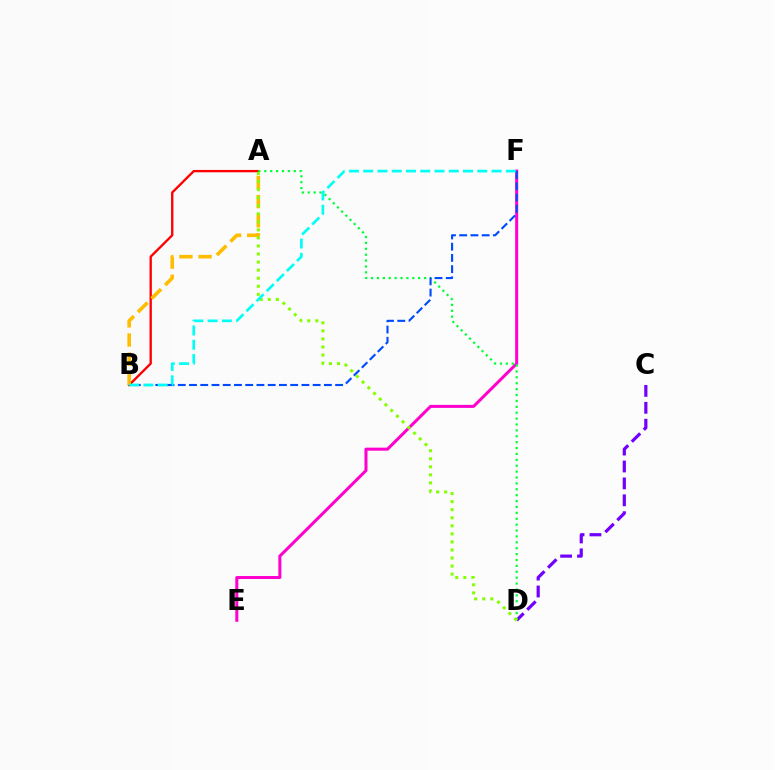{('C', 'D'): [{'color': '#7200ff', 'line_style': 'dashed', 'thickness': 2.3}], ('E', 'F'): [{'color': '#ff00cf', 'line_style': 'solid', 'thickness': 2.18}], ('A', 'B'): [{'color': '#ff0000', 'line_style': 'solid', 'thickness': 1.68}, {'color': '#ffbd00', 'line_style': 'dashed', 'thickness': 2.6}], ('A', 'D'): [{'color': '#00ff39', 'line_style': 'dotted', 'thickness': 1.6}, {'color': '#84ff00', 'line_style': 'dotted', 'thickness': 2.19}], ('B', 'F'): [{'color': '#004bff', 'line_style': 'dashed', 'thickness': 1.53}, {'color': '#00fff6', 'line_style': 'dashed', 'thickness': 1.94}]}